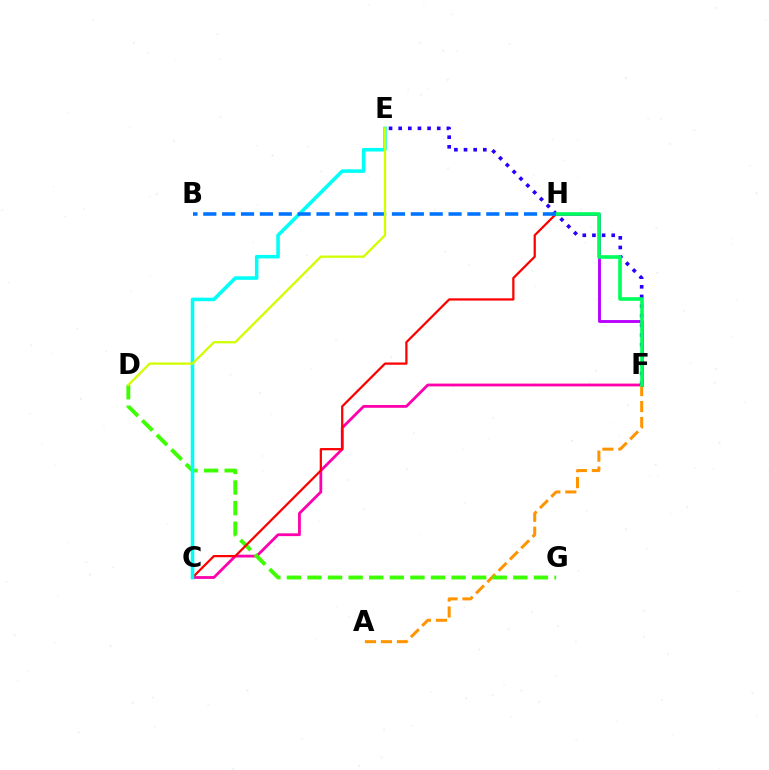{('C', 'F'): [{'color': '#ff00ac', 'line_style': 'solid', 'thickness': 2.01}], ('A', 'F'): [{'color': '#ff9400', 'line_style': 'dashed', 'thickness': 2.17}], ('E', 'F'): [{'color': '#2500ff', 'line_style': 'dotted', 'thickness': 2.62}], ('D', 'G'): [{'color': '#3dff00', 'line_style': 'dashed', 'thickness': 2.8}], ('F', 'H'): [{'color': '#b900ff', 'line_style': 'solid', 'thickness': 2.07}, {'color': '#00ff5c', 'line_style': 'solid', 'thickness': 2.62}], ('C', 'H'): [{'color': '#ff0000', 'line_style': 'solid', 'thickness': 1.62}], ('C', 'E'): [{'color': '#00fff6', 'line_style': 'solid', 'thickness': 2.56}], ('B', 'H'): [{'color': '#0074ff', 'line_style': 'dashed', 'thickness': 2.56}], ('D', 'E'): [{'color': '#d1ff00', 'line_style': 'solid', 'thickness': 1.65}]}